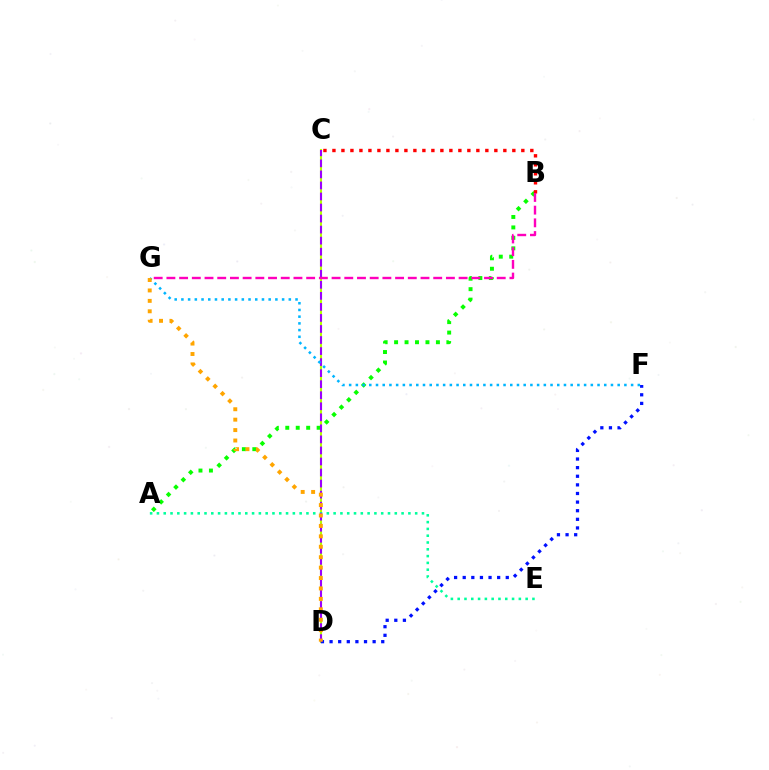{('A', 'B'): [{'color': '#08ff00', 'line_style': 'dotted', 'thickness': 2.84}], ('C', 'D'): [{'color': '#b3ff00', 'line_style': 'solid', 'thickness': 1.5}, {'color': '#9b00ff', 'line_style': 'dashed', 'thickness': 1.5}], ('A', 'E'): [{'color': '#00ff9d', 'line_style': 'dotted', 'thickness': 1.85}], ('D', 'F'): [{'color': '#0010ff', 'line_style': 'dotted', 'thickness': 2.34}], ('B', 'C'): [{'color': '#ff0000', 'line_style': 'dotted', 'thickness': 2.44}], ('F', 'G'): [{'color': '#00b5ff', 'line_style': 'dotted', 'thickness': 1.82}], ('B', 'G'): [{'color': '#ff00bd', 'line_style': 'dashed', 'thickness': 1.73}], ('D', 'G'): [{'color': '#ffa500', 'line_style': 'dotted', 'thickness': 2.83}]}